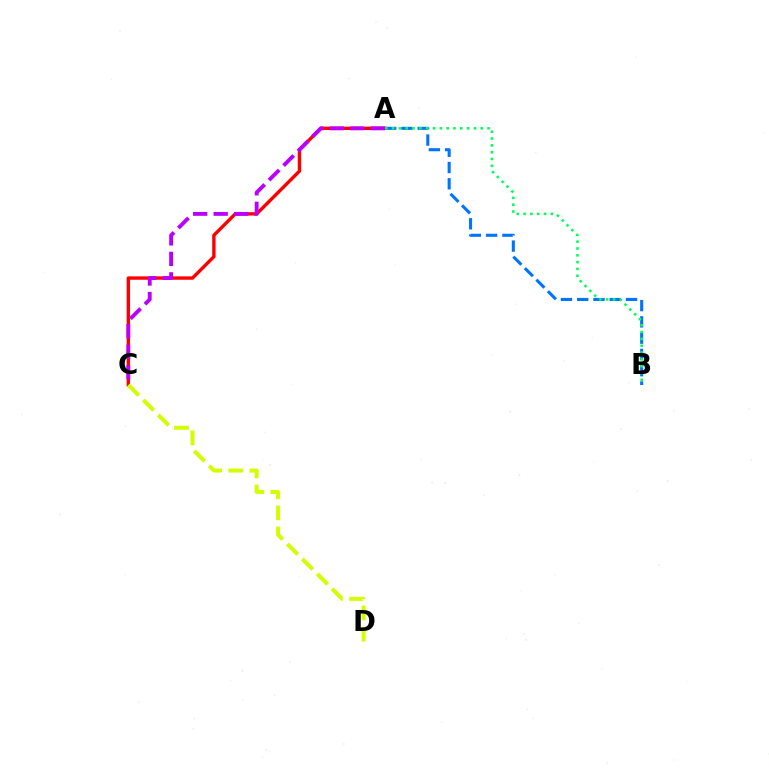{('A', 'B'): [{'color': '#0074ff', 'line_style': 'dashed', 'thickness': 2.21}, {'color': '#00ff5c', 'line_style': 'dotted', 'thickness': 1.85}], ('A', 'C'): [{'color': '#ff0000', 'line_style': 'solid', 'thickness': 2.43}, {'color': '#b900ff', 'line_style': 'dashed', 'thickness': 2.79}], ('C', 'D'): [{'color': '#d1ff00', 'line_style': 'dashed', 'thickness': 2.87}]}